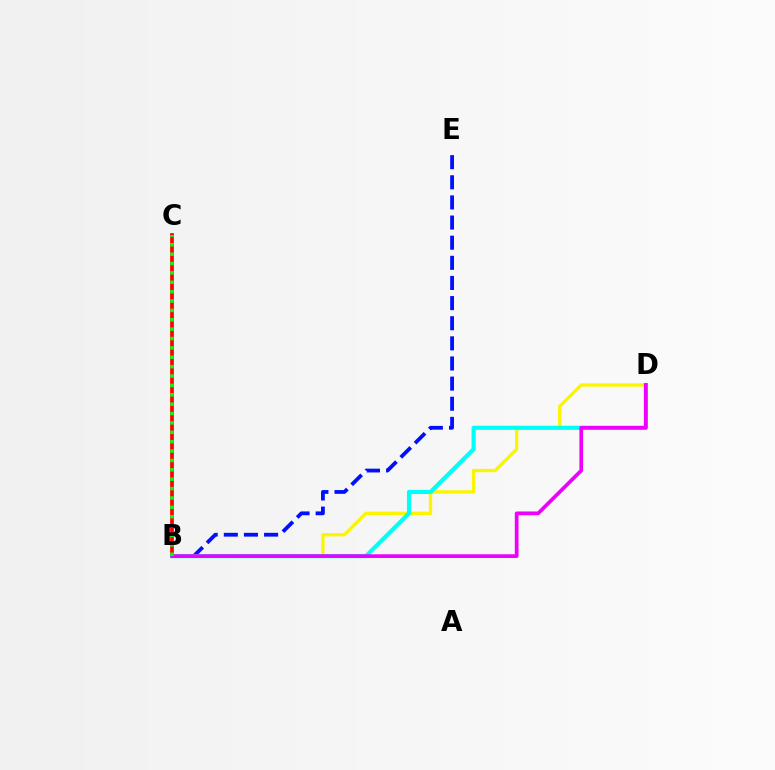{('B', 'C'): [{'color': '#ff0000', 'line_style': 'solid', 'thickness': 2.68}, {'color': '#08ff00', 'line_style': 'dotted', 'thickness': 2.55}], ('B', 'E'): [{'color': '#0010ff', 'line_style': 'dashed', 'thickness': 2.73}], ('B', 'D'): [{'color': '#fcf500', 'line_style': 'solid', 'thickness': 2.39}, {'color': '#00fff6', 'line_style': 'solid', 'thickness': 2.98}, {'color': '#ee00ff', 'line_style': 'solid', 'thickness': 2.67}]}